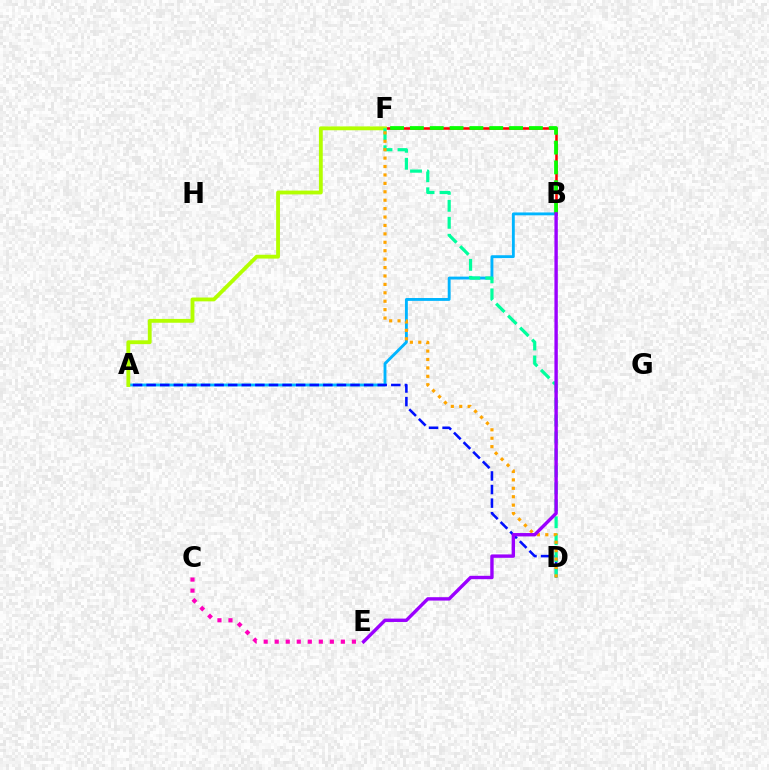{('B', 'F'): [{'color': '#ff0000', 'line_style': 'solid', 'thickness': 1.83}, {'color': '#08ff00', 'line_style': 'dashed', 'thickness': 2.69}], ('A', 'B'): [{'color': '#00b5ff', 'line_style': 'solid', 'thickness': 2.07}], ('A', 'D'): [{'color': '#0010ff', 'line_style': 'dashed', 'thickness': 1.85}], ('A', 'F'): [{'color': '#b3ff00', 'line_style': 'solid', 'thickness': 2.76}], ('D', 'F'): [{'color': '#00ff9d', 'line_style': 'dashed', 'thickness': 2.3}, {'color': '#ffa500', 'line_style': 'dotted', 'thickness': 2.29}], ('C', 'E'): [{'color': '#ff00bd', 'line_style': 'dotted', 'thickness': 2.99}], ('B', 'E'): [{'color': '#9b00ff', 'line_style': 'solid', 'thickness': 2.44}]}